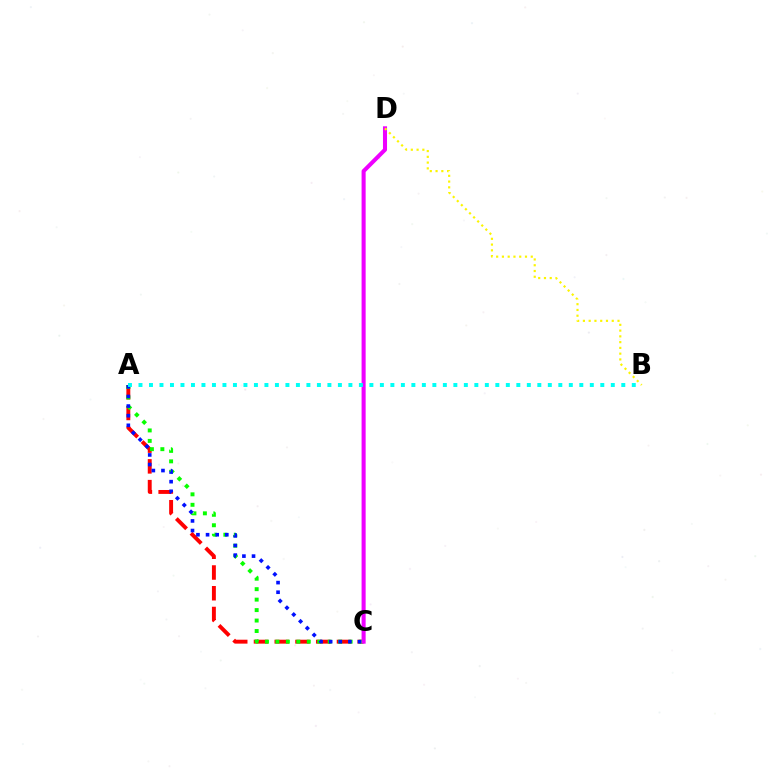{('A', 'C'): [{'color': '#ff0000', 'line_style': 'dashed', 'thickness': 2.82}, {'color': '#08ff00', 'line_style': 'dotted', 'thickness': 2.84}, {'color': '#0010ff', 'line_style': 'dotted', 'thickness': 2.61}], ('C', 'D'): [{'color': '#ee00ff', 'line_style': 'solid', 'thickness': 2.92}], ('B', 'D'): [{'color': '#fcf500', 'line_style': 'dotted', 'thickness': 1.57}], ('A', 'B'): [{'color': '#00fff6', 'line_style': 'dotted', 'thickness': 2.85}]}